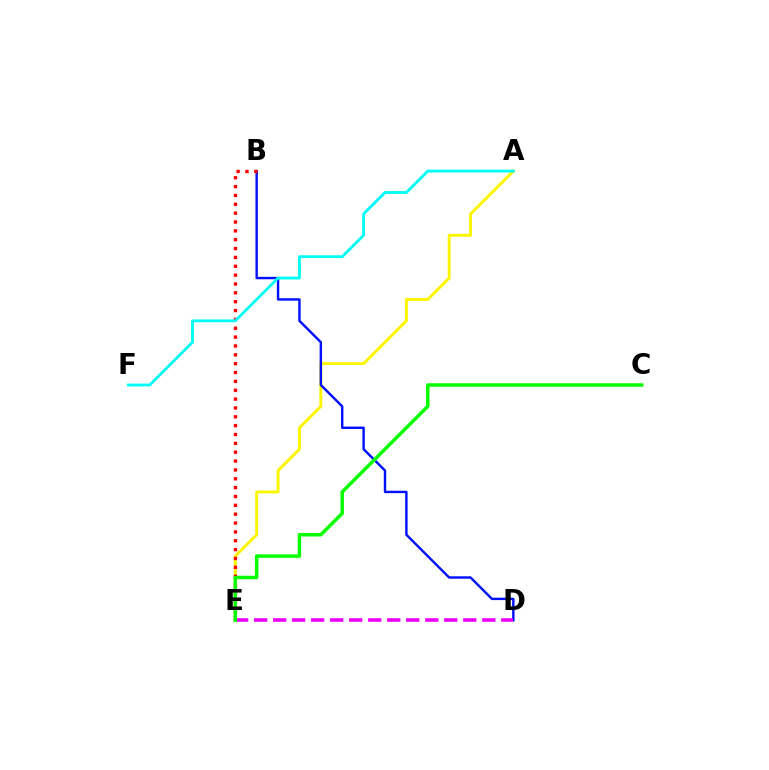{('A', 'E'): [{'color': '#fcf500', 'line_style': 'solid', 'thickness': 2.12}], ('B', 'D'): [{'color': '#0010ff', 'line_style': 'solid', 'thickness': 1.74}], ('D', 'E'): [{'color': '#ee00ff', 'line_style': 'dashed', 'thickness': 2.58}], ('B', 'E'): [{'color': '#ff0000', 'line_style': 'dotted', 'thickness': 2.41}], ('A', 'F'): [{'color': '#00fff6', 'line_style': 'solid', 'thickness': 2.04}], ('C', 'E'): [{'color': '#08ff00', 'line_style': 'solid', 'thickness': 2.52}]}